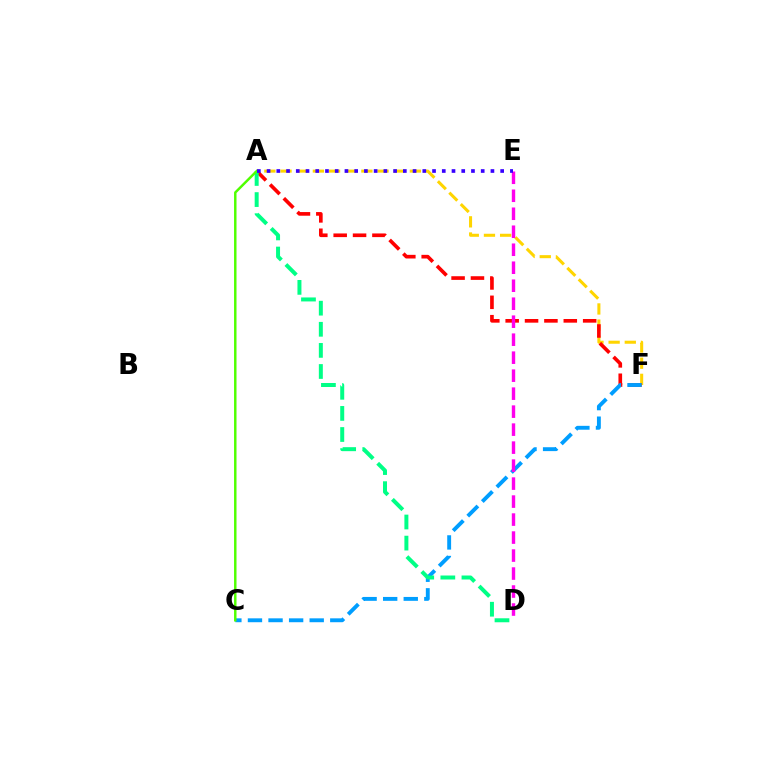{('A', 'F'): [{'color': '#ffd500', 'line_style': 'dashed', 'thickness': 2.2}, {'color': '#ff0000', 'line_style': 'dashed', 'thickness': 2.63}], ('C', 'F'): [{'color': '#009eff', 'line_style': 'dashed', 'thickness': 2.8}], ('A', 'D'): [{'color': '#00ff86', 'line_style': 'dashed', 'thickness': 2.87}], ('A', 'C'): [{'color': '#4fff00', 'line_style': 'solid', 'thickness': 1.77}], ('D', 'E'): [{'color': '#ff00ed', 'line_style': 'dashed', 'thickness': 2.44}], ('A', 'E'): [{'color': '#3700ff', 'line_style': 'dotted', 'thickness': 2.64}]}